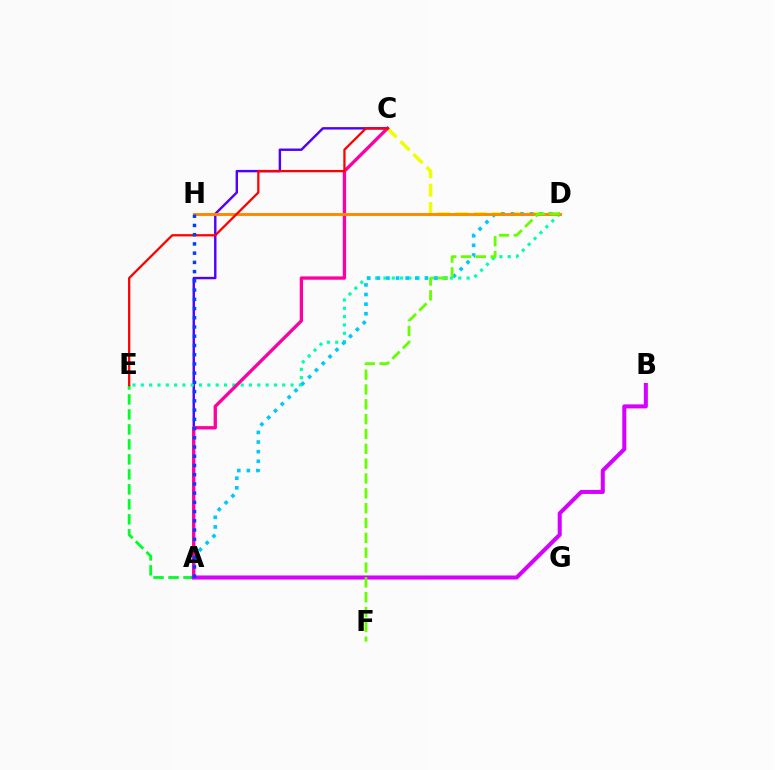{('A', 'C'): [{'color': '#4f00ff', 'line_style': 'solid', 'thickness': 1.74}, {'color': '#ff00a0', 'line_style': 'solid', 'thickness': 2.39}], ('D', 'E'): [{'color': '#00ffaf', 'line_style': 'dotted', 'thickness': 2.26}], ('A', 'E'): [{'color': '#00ff27', 'line_style': 'dashed', 'thickness': 2.04}], ('C', 'D'): [{'color': '#eeff00', 'line_style': 'dashed', 'thickness': 2.49}], ('A', 'D'): [{'color': '#00c7ff', 'line_style': 'dotted', 'thickness': 2.61}], ('D', 'H'): [{'color': '#ff8800', 'line_style': 'solid', 'thickness': 2.09}], ('A', 'B'): [{'color': '#d600ff', 'line_style': 'solid', 'thickness': 2.91}], ('D', 'F'): [{'color': '#66ff00', 'line_style': 'dashed', 'thickness': 2.02}], ('C', 'E'): [{'color': '#ff0000', 'line_style': 'solid', 'thickness': 1.64}], ('A', 'H'): [{'color': '#003fff', 'line_style': 'dotted', 'thickness': 2.51}]}